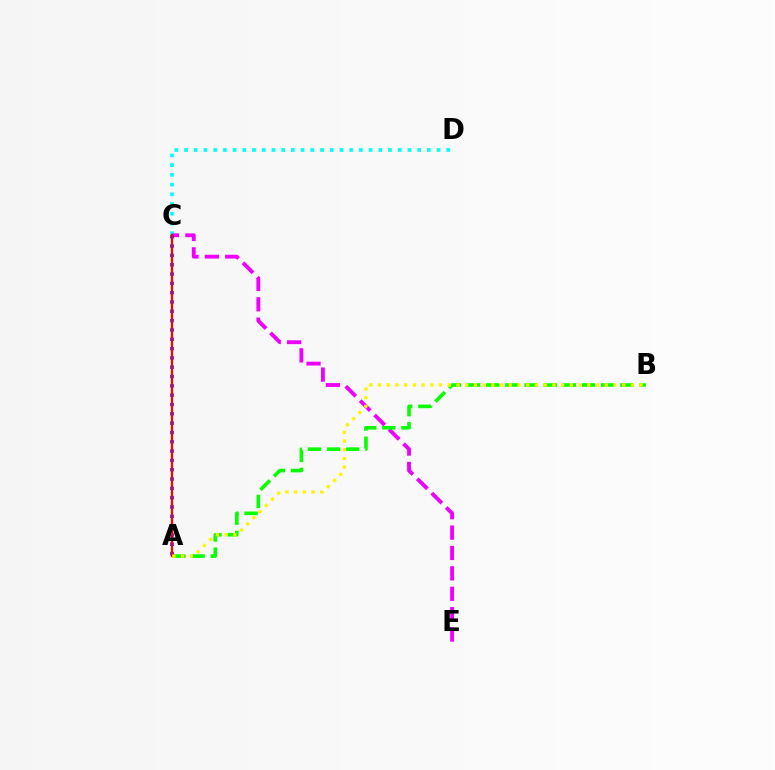{('C', 'D'): [{'color': '#00fff6', 'line_style': 'dotted', 'thickness': 2.64}], ('C', 'E'): [{'color': '#ee00ff', 'line_style': 'dashed', 'thickness': 2.77}], ('A', 'B'): [{'color': '#08ff00', 'line_style': 'dashed', 'thickness': 2.6}, {'color': '#fcf500', 'line_style': 'dotted', 'thickness': 2.37}], ('A', 'C'): [{'color': '#0010ff', 'line_style': 'dotted', 'thickness': 2.53}, {'color': '#ff0000', 'line_style': 'solid', 'thickness': 1.59}]}